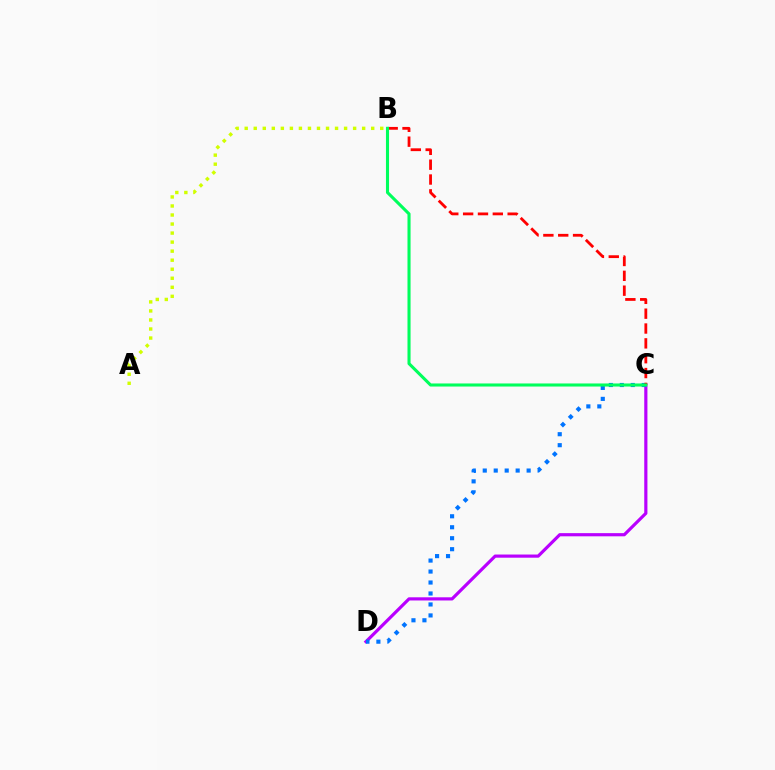{('C', 'D'): [{'color': '#b900ff', 'line_style': 'solid', 'thickness': 2.28}, {'color': '#0074ff', 'line_style': 'dotted', 'thickness': 2.98}], ('B', 'C'): [{'color': '#ff0000', 'line_style': 'dashed', 'thickness': 2.02}, {'color': '#00ff5c', 'line_style': 'solid', 'thickness': 2.22}], ('A', 'B'): [{'color': '#d1ff00', 'line_style': 'dotted', 'thickness': 2.45}]}